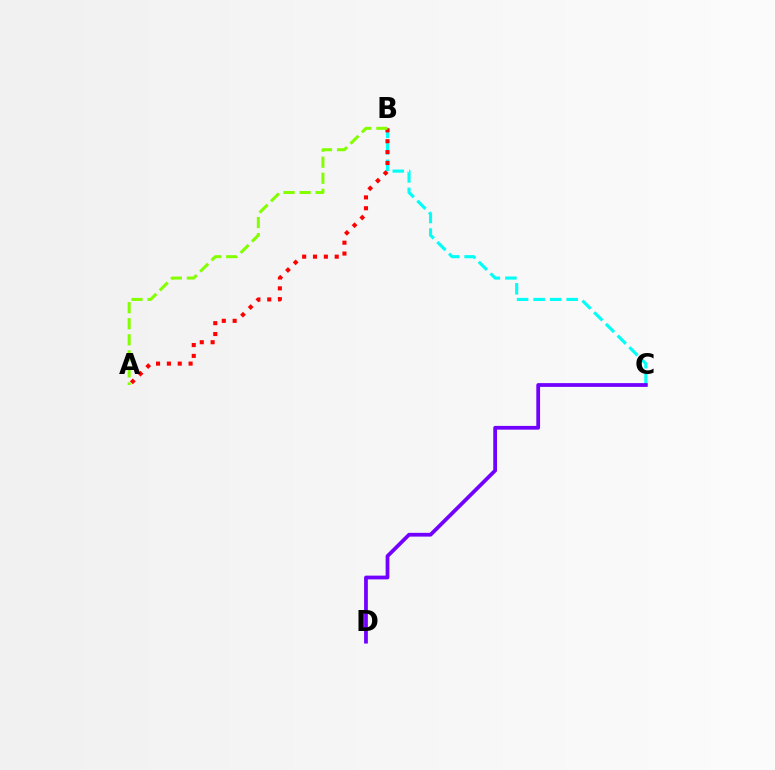{('B', 'C'): [{'color': '#00fff6', 'line_style': 'dashed', 'thickness': 2.25}], ('C', 'D'): [{'color': '#7200ff', 'line_style': 'solid', 'thickness': 2.71}], ('A', 'B'): [{'color': '#ff0000', 'line_style': 'dotted', 'thickness': 2.95}, {'color': '#84ff00', 'line_style': 'dashed', 'thickness': 2.18}]}